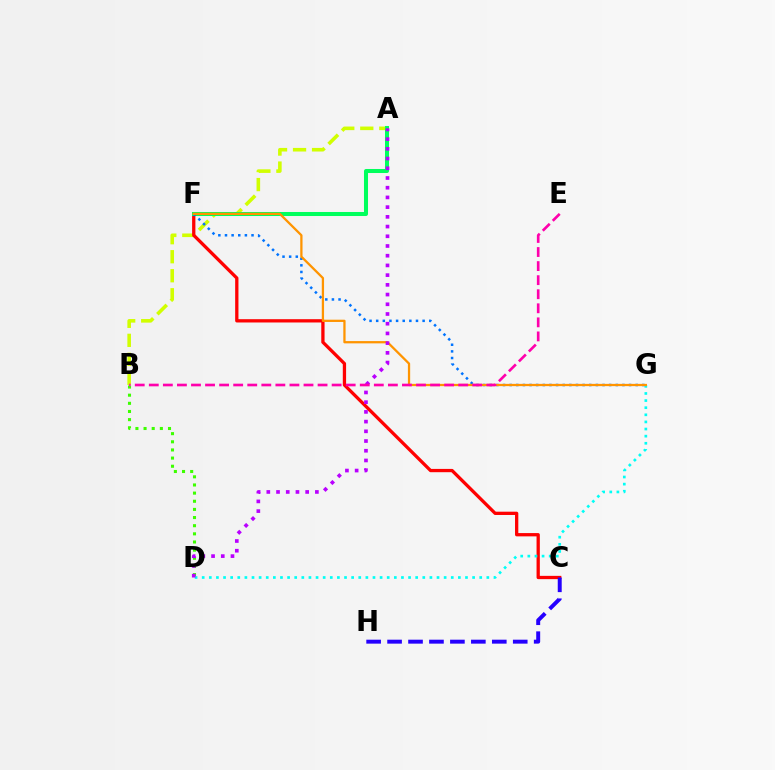{('A', 'B'): [{'color': '#d1ff00', 'line_style': 'dashed', 'thickness': 2.58}], ('C', 'F'): [{'color': '#ff0000', 'line_style': 'solid', 'thickness': 2.37}], ('A', 'F'): [{'color': '#00ff5c', 'line_style': 'solid', 'thickness': 2.9}], ('D', 'G'): [{'color': '#00fff6', 'line_style': 'dotted', 'thickness': 1.93}], ('F', 'G'): [{'color': '#0074ff', 'line_style': 'dotted', 'thickness': 1.8}, {'color': '#ff9400', 'line_style': 'solid', 'thickness': 1.64}], ('B', 'D'): [{'color': '#3dff00', 'line_style': 'dotted', 'thickness': 2.21}], ('A', 'D'): [{'color': '#b900ff', 'line_style': 'dotted', 'thickness': 2.64}], ('B', 'E'): [{'color': '#ff00ac', 'line_style': 'dashed', 'thickness': 1.91}], ('C', 'H'): [{'color': '#2500ff', 'line_style': 'dashed', 'thickness': 2.85}]}